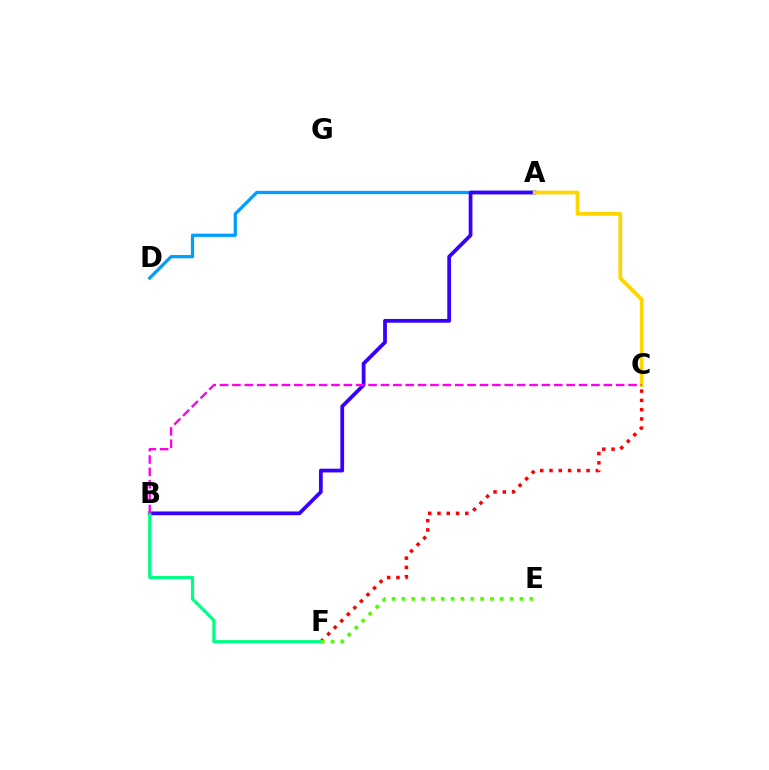{('A', 'D'): [{'color': '#009eff', 'line_style': 'solid', 'thickness': 2.34}], ('C', 'F'): [{'color': '#ff0000', 'line_style': 'dotted', 'thickness': 2.52}], ('A', 'B'): [{'color': '#3700ff', 'line_style': 'solid', 'thickness': 2.7}], ('A', 'C'): [{'color': '#ffd500', 'line_style': 'solid', 'thickness': 2.71}], ('B', 'F'): [{'color': '#00ff86', 'line_style': 'solid', 'thickness': 2.28}], ('B', 'C'): [{'color': '#ff00ed', 'line_style': 'dashed', 'thickness': 1.68}], ('E', 'F'): [{'color': '#4fff00', 'line_style': 'dotted', 'thickness': 2.67}]}